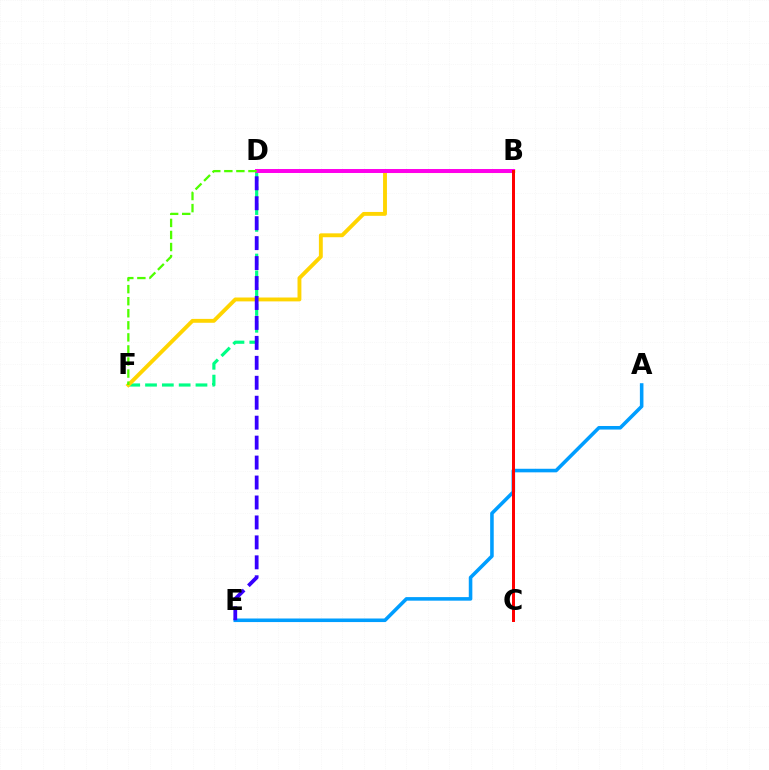{('D', 'F'): [{'color': '#00ff86', 'line_style': 'dashed', 'thickness': 2.28}, {'color': '#4fff00', 'line_style': 'dashed', 'thickness': 1.64}], ('A', 'E'): [{'color': '#009eff', 'line_style': 'solid', 'thickness': 2.57}], ('B', 'F'): [{'color': '#ffd500', 'line_style': 'solid', 'thickness': 2.8}], ('B', 'D'): [{'color': '#ff00ed', 'line_style': 'solid', 'thickness': 2.86}], ('B', 'C'): [{'color': '#ff0000', 'line_style': 'solid', 'thickness': 2.15}], ('D', 'E'): [{'color': '#3700ff', 'line_style': 'dashed', 'thickness': 2.71}]}